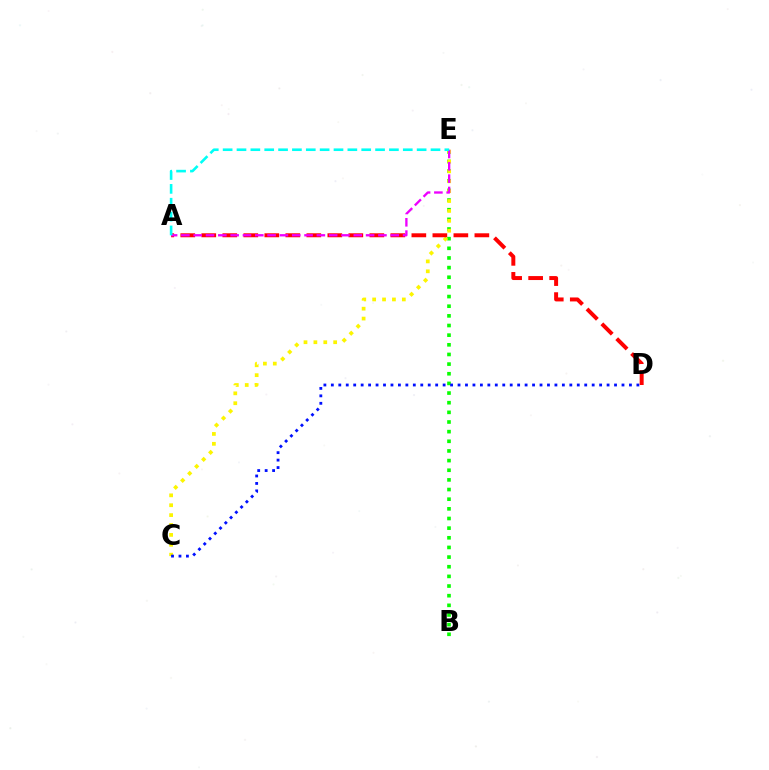{('B', 'E'): [{'color': '#08ff00', 'line_style': 'dotted', 'thickness': 2.62}], ('C', 'E'): [{'color': '#fcf500', 'line_style': 'dotted', 'thickness': 2.69}], ('C', 'D'): [{'color': '#0010ff', 'line_style': 'dotted', 'thickness': 2.02}], ('A', 'D'): [{'color': '#ff0000', 'line_style': 'dashed', 'thickness': 2.85}], ('A', 'E'): [{'color': '#ee00ff', 'line_style': 'dashed', 'thickness': 1.67}, {'color': '#00fff6', 'line_style': 'dashed', 'thickness': 1.88}]}